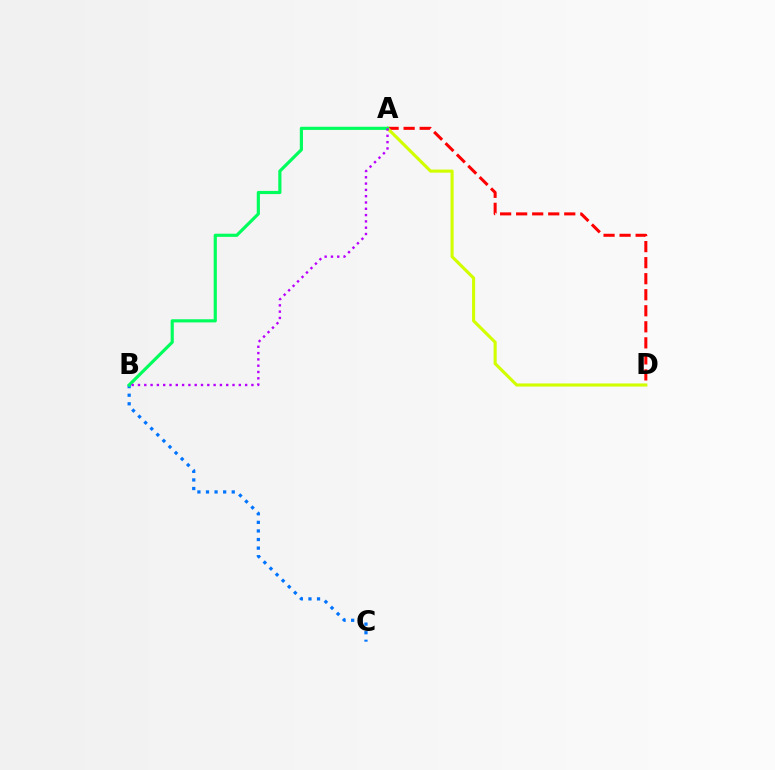{('B', 'C'): [{'color': '#0074ff', 'line_style': 'dotted', 'thickness': 2.33}], ('A', 'D'): [{'color': '#ff0000', 'line_style': 'dashed', 'thickness': 2.18}, {'color': '#d1ff00', 'line_style': 'solid', 'thickness': 2.23}], ('A', 'B'): [{'color': '#00ff5c', 'line_style': 'solid', 'thickness': 2.28}, {'color': '#b900ff', 'line_style': 'dotted', 'thickness': 1.71}]}